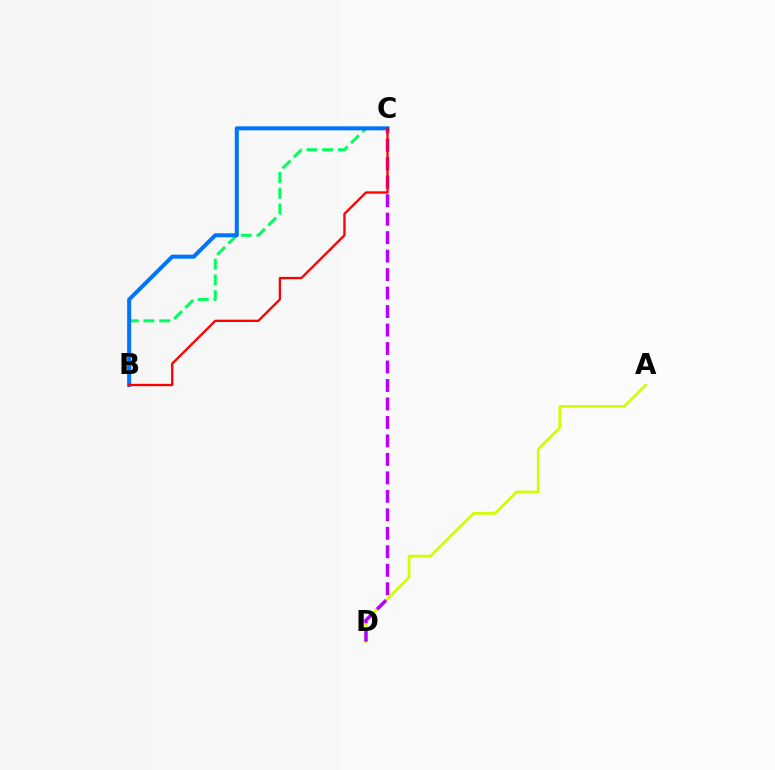{('B', 'C'): [{'color': '#00ff5c', 'line_style': 'dashed', 'thickness': 2.14}, {'color': '#0074ff', 'line_style': 'solid', 'thickness': 2.89}, {'color': '#ff0000', 'line_style': 'solid', 'thickness': 1.67}], ('A', 'D'): [{'color': '#d1ff00', 'line_style': 'solid', 'thickness': 1.97}], ('C', 'D'): [{'color': '#b900ff', 'line_style': 'dashed', 'thickness': 2.51}]}